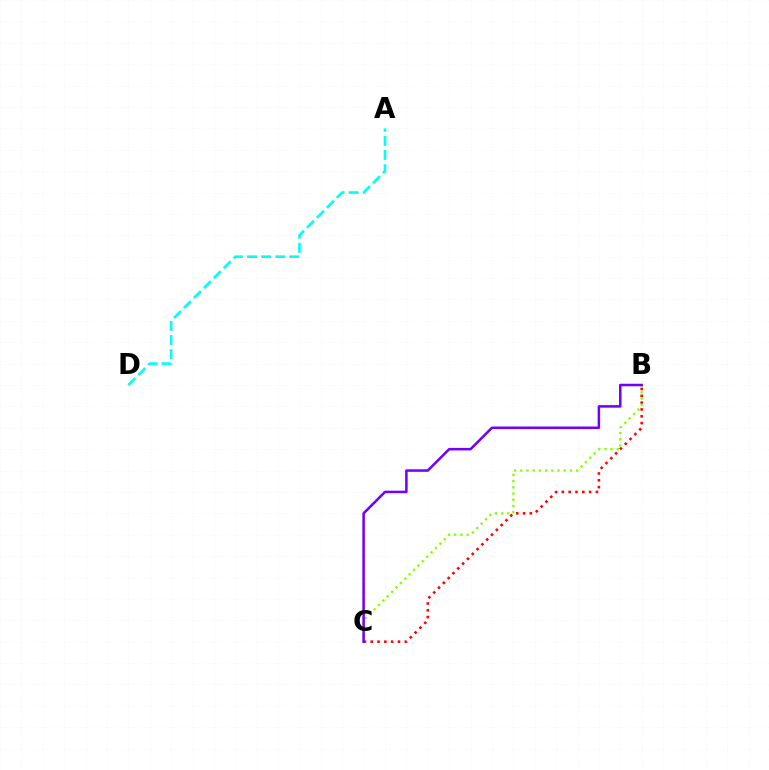{('B', 'C'): [{'color': '#ff0000', 'line_style': 'dotted', 'thickness': 1.85}, {'color': '#84ff00', 'line_style': 'dotted', 'thickness': 1.68}, {'color': '#7200ff', 'line_style': 'solid', 'thickness': 1.82}], ('A', 'D'): [{'color': '#00fff6', 'line_style': 'dashed', 'thickness': 1.91}]}